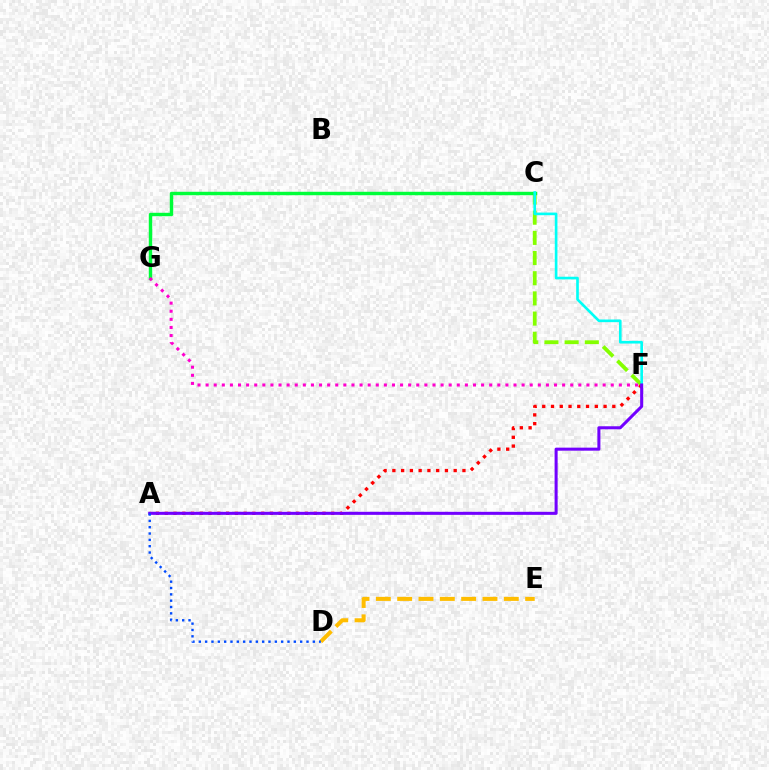{('D', 'E'): [{'color': '#ffbd00', 'line_style': 'dashed', 'thickness': 2.9}], ('C', 'F'): [{'color': '#84ff00', 'line_style': 'dashed', 'thickness': 2.74}, {'color': '#00fff6', 'line_style': 'solid', 'thickness': 1.9}], ('C', 'G'): [{'color': '#00ff39', 'line_style': 'solid', 'thickness': 2.47}], ('A', 'F'): [{'color': '#ff0000', 'line_style': 'dotted', 'thickness': 2.38}, {'color': '#7200ff', 'line_style': 'solid', 'thickness': 2.19}], ('A', 'D'): [{'color': '#004bff', 'line_style': 'dotted', 'thickness': 1.72}], ('F', 'G'): [{'color': '#ff00cf', 'line_style': 'dotted', 'thickness': 2.2}]}